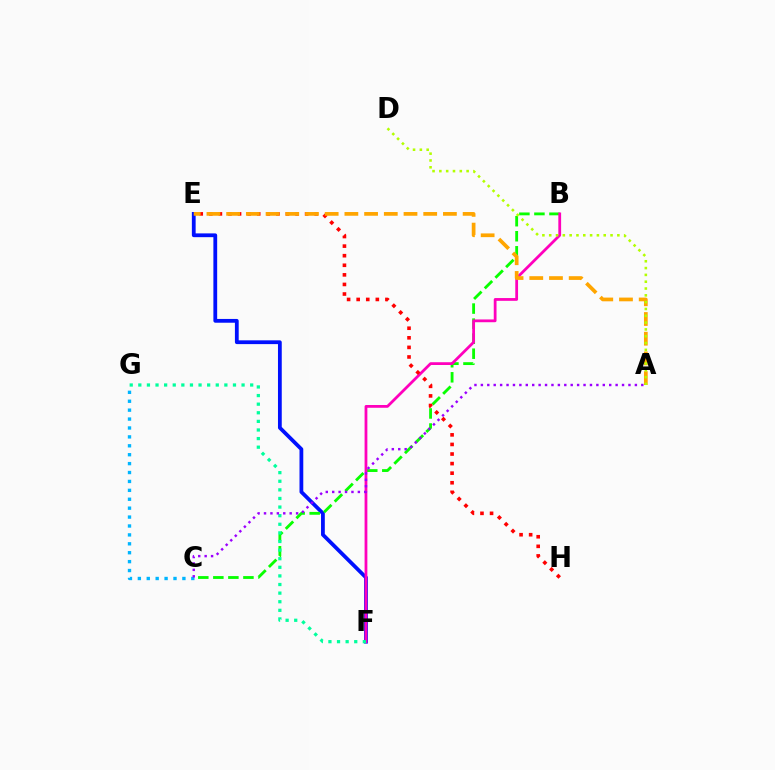{('E', 'F'): [{'color': '#0010ff', 'line_style': 'solid', 'thickness': 2.72}], ('B', 'C'): [{'color': '#08ff00', 'line_style': 'dashed', 'thickness': 2.04}], ('B', 'F'): [{'color': '#ff00bd', 'line_style': 'solid', 'thickness': 2.0}], ('C', 'G'): [{'color': '#00b5ff', 'line_style': 'dotted', 'thickness': 2.42}], ('E', 'H'): [{'color': '#ff0000', 'line_style': 'dotted', 'thickness': 2.6}], ('A', 'E'): [{'color': '#ffa500', 'line_style': 'dashed', 'thickness': 2.68}], ('F', 'G'): [{'color': '#00ff9d', 'line_style': 'dotted', 'thickness': 2.34}], ('A', 'C'): [{'color': '#9b00ff', 'line_style': 'dotted', 'thickness': 1.74}], ('A', 'D'): [{'color': '#b3ff00', 'line_style': 'dotted', 'thickness': 1.85}]}